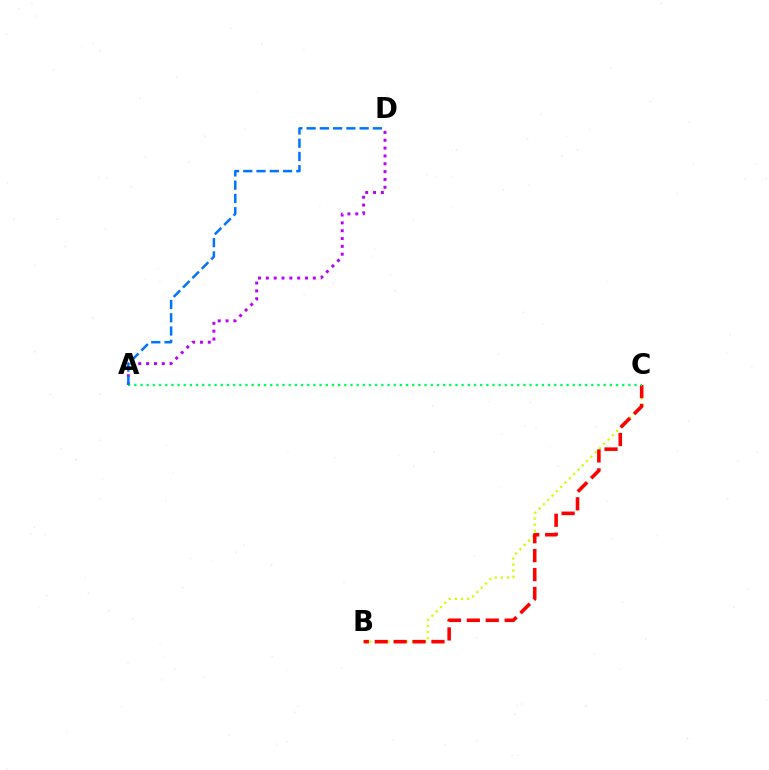{('B', 'C'): [{'color': '#d1ff00', 'line_style': 'dotted', 'thickness': 1.66}, {'color': '#ff0000', 'line_style': 'dashed', 'thickness': 2.57}], ('A', 'D'): [{'color': '#b900ff', 'line_style': 'dotted', 'thickness': 2.13}, {'color': '#0074ff', 'line_style': 'dashed', 'thickness': 1.8}], ('A', 'C'): [{'color': '#00ff5c', 'line_style': 'dotted', 'thickness': 1.68}]}